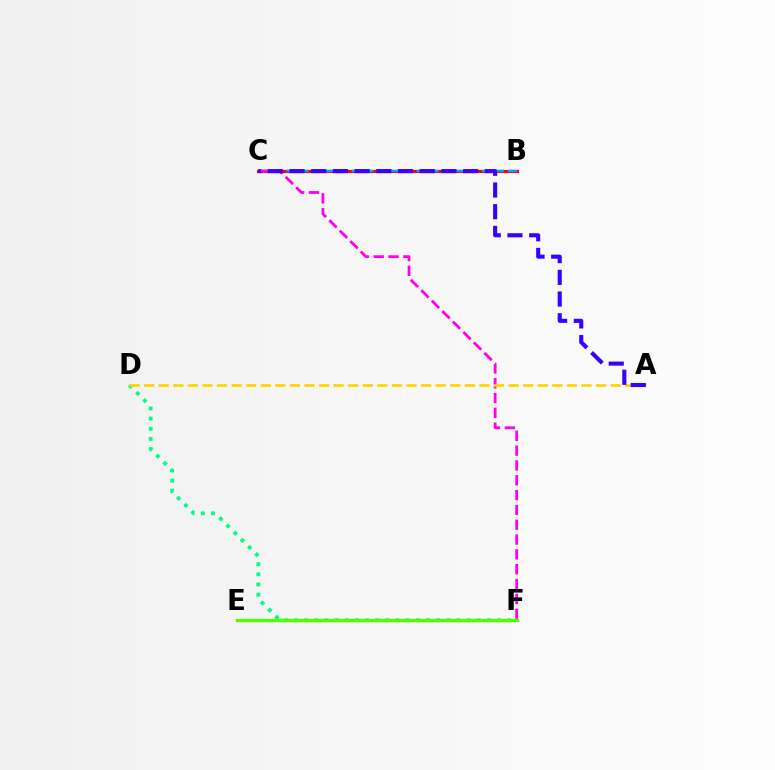{('D', 'F'): [{'color': '#00ff86', 'line_style': 'dotted', 'thickness': 2.76}], ('B', 'C'): [{'color': '#ff0000', 'line_style': 'solid', 'thickness': 2.29}, {'color': '#009eff', 'line_style': 'dashed', 'thickness': 1.77}], ('E', 'F'): [{'color': '#4fff00', 'line_style': 'solid', 'thickness': 2.41}], ('C', 'F'): [{'color': '#ff00ed', 'line_style': 'dashed', 'thickness': 2.01}], ('A', 'D'): [{'color': '#ffd500', 'line_style': 'dashed', 'thickness': 1.98}], ('A', 'C'): [{'color': '#3700ff', 'line_style': 'dashed', 'thickness': 2.95}]}